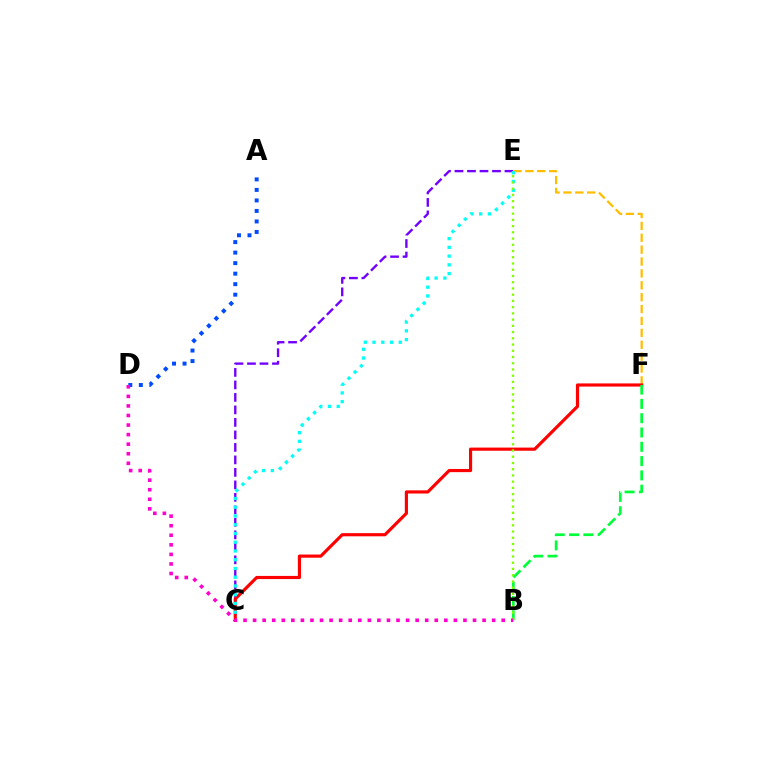{('A', 'D'): [{'color': '#004bff', 'line_style': 'dotted', 'thickness': 2.86}], ('C', 'E'): [{'color': '#7200ff', 'line_style': 'dashed', 'thickness': 1.7}, {'color': '#00fff6', 'line_style': 'dotted', 'thickness': 2.38}], ('E', 'F'): [{'color': '#ffbd00', 'line_style': 'dashed', 'thickness': 1.61}], ('C', 'F'): [{'color': '#ff0000', 'line_style': 'solid', 'thickness': 2.28}], ('B', 'F'): [{'color': '#00ff39', 'line_style': 'dashed', 'thickness': 1.94}], ('B', 'E'): [{'color': '#84ff00', 'line_style': 'dotted', 'thickness': 1.69}], ('B', 'D'): [{'color': '#ff00cf', 'line_style': 'dotted', 'thickness': 2.6}]}